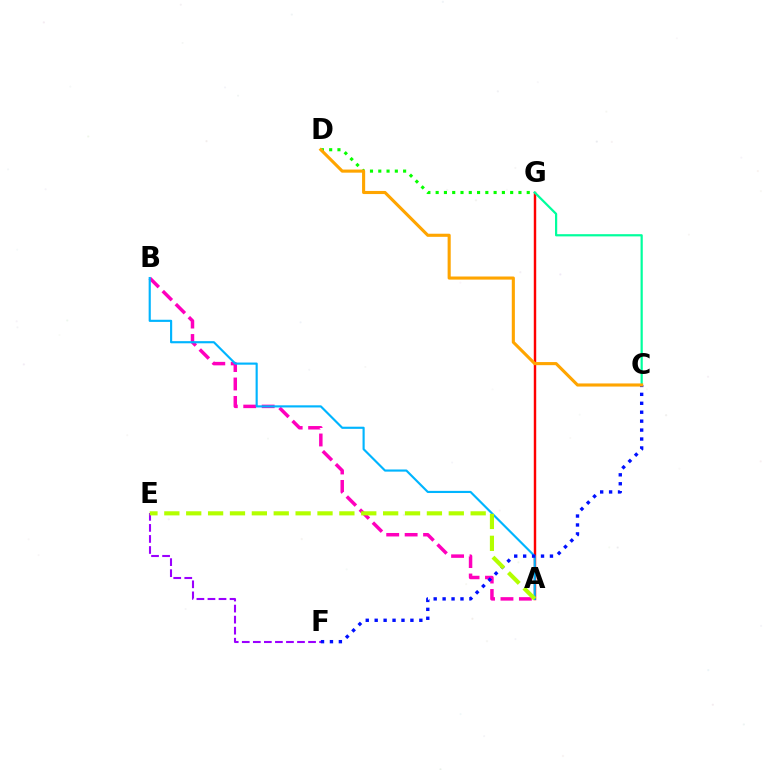{('A', 'B'): [{'color': '#ff00bd', 'line_style': 'dashed', 'thickness': 2.5}, {'color': '#00b5ff', 'line_style': 'solid', 'thickness': 1.55}], ('D', 'G'): [{'color': '#08ff00', 'line_style': 'dotted', 'thickness': 2.25}], ('A', 'G'): [{'color': '#ff0000', 'line_style': 'solid', 'thickness': 1.75}], ('C', 'G'): [{'color': '#00ff9d', 'line_style': 'solid', 'thickness': 1.59}], ('E', 'F'): [{'color': '#9b00ff', 'line_style': 'dashed', 'thickness': 1.5}], ('C', 'F'): [{'color': '#0010ff', 'line_style': 'dotted', 'thickness': 2.43}], ('C', 'D'): [{'color': '#ffa500', 'line_style': 'solid', 'thickness': 2.24}], ('A', 'E'): [{'color': '#b3ff00', 'line_style': 'dashed', 'thickness': 2.97}]}